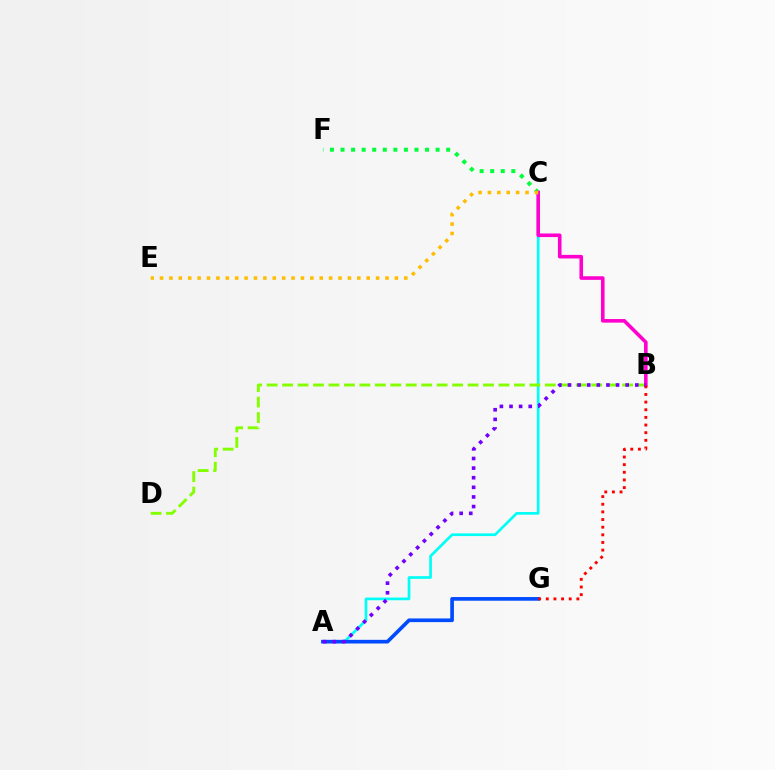{('C', 'F'): [{'color': '#00ff39', 'line_style': 'dotted', 'thickness': 2.87}], ('A', 'C'): [{'color': '#00fff6', 'line_style': 'solid', 'thickness': 1.94}], ('B', 'D'): [{'color': '#84ff00', 'line_style': 'dashed', 'thickness': 2.1}], ('A', 'G'): [{'color': '#004bff', 'line_style': 'solid', 'thickness': 2.64}], ('B', 'C'): [{'color': '#ff00cf', 'line_style': 'solid', 'thickness': 2.59}], ('B', 'G'): [{'color': '#ff0000', 'line_style': 'dotted', 'thickness': 2.08}], ('A', 'B'): [{'color': '#7200ff', 'line_style': 'dotted', 'thickness': 2.61}], ('C', 'E'): [{'color': '#ffbd00', 'line_style': 'dotted', 'thickness': 2.55}]}